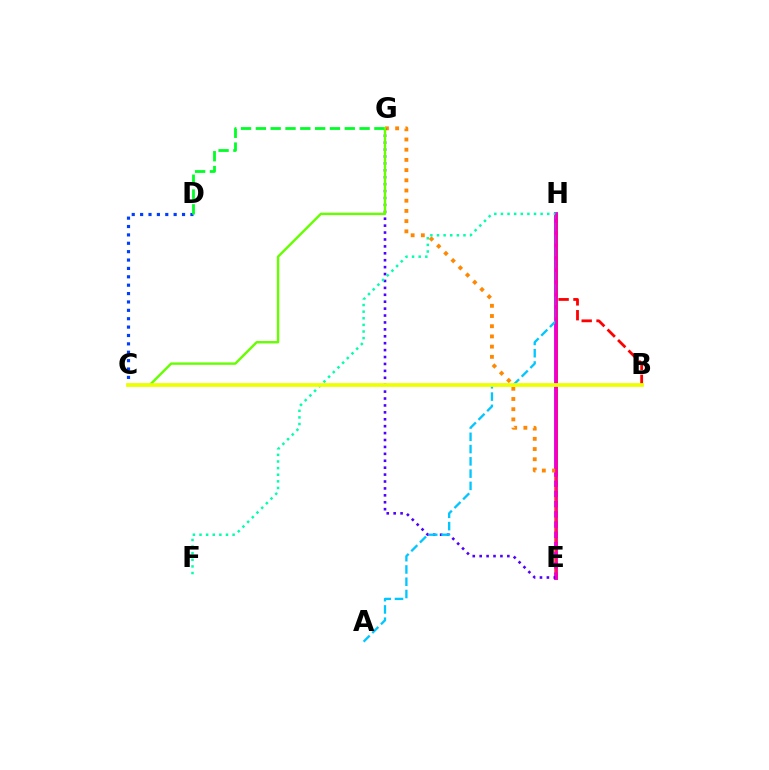{('B', 'H'): [{'color': '#ff0000', 'line_style': 'dashed', 'thickness': 2.01}], ('E', 'H'): [{'color': '#d600ff', 'line_style': 'solid', 'thickness': 2.78}, {'color': '#ff00a0', 'line_style': 'solid', 'thickness': 1.83}], ('E', 'G'): [{'color': '#ff8800', 'line_style': 'dotted', 'thickness': 2.77}, {'color': '#4f00ff', 'line_style': 'dotted', 'thickness': 1.88}], ('F', 'H'): [{'color': '#00ffaf', 'line_style': 'dotted', 'thickness': 1.8}], ('A', 'H'): [{'color': '#00c7ff', 'line_style': 'dashed', 'thickness': 1.67}], ('C', 'D'): [{'color': '#003fff', 'line_style': 'dotted', 'thickness': 2.28}], ('D', 'G'): [{'color': '#00ff27', 'line_style': 'dashed', 'thickness': 2.01}], ('C', 'G'): [{'color': '#66ff00', 'line_style': 'solid', 'thickness': 1.73}], ('B', 'C'): [{'color': '#eeff00', 'line_style': 'solid', 'thickness': 2.7}]}